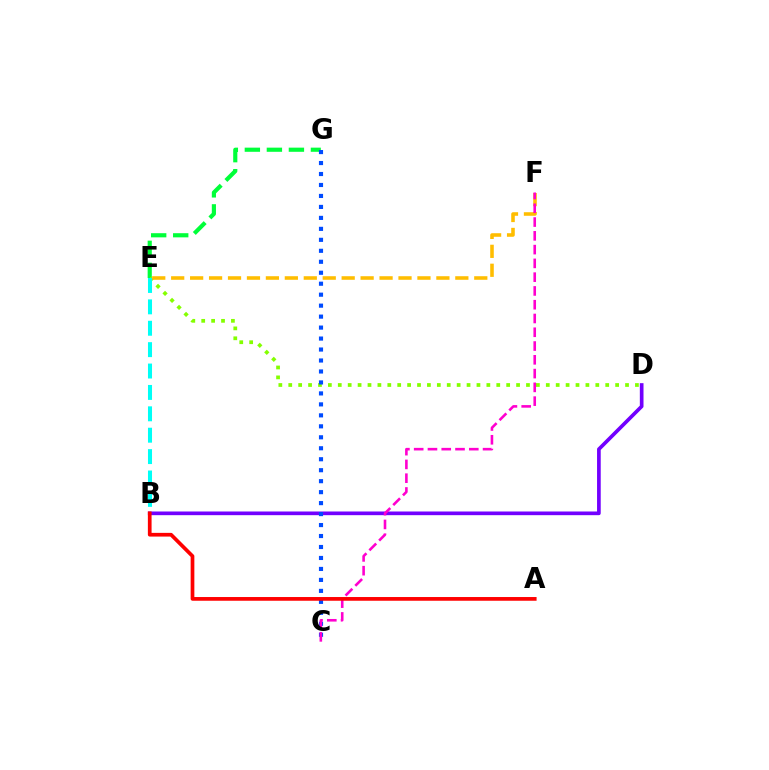{('E', 'G'): [{'color': '#00ff39', 'line_style': 'dashed', 'thickness': 2.99}], ('D', 'E'): [{'color': '#84ff00', 'line_style': 'dotted', 'thickness': 2.69}], ('E', 'F'): [{'color': '#ffbd00', 'line_style': 'dashed', 'thickness': 2.57}], ('B', 'E'): [{'color': '#00fff6', 'line_style': 'dashed', 'thickness': 2.91}], ('B', 'D'): [{'color': '#7200ff', 'line_style': 'solid', 'thickness': 2.65}], ('C', 'G'): [{'color': '#004bff', 'line_style': 'dotted', 'thickness': 2.98}], ('C', 'F'): [{'color': '#ff00cf', 'line_style': 'dashed', 'thickness': 1.87}], ('A', 'B'): [{'color': '#ff0000', 'line_style': 'solid', 'thickness': 2.67}]}